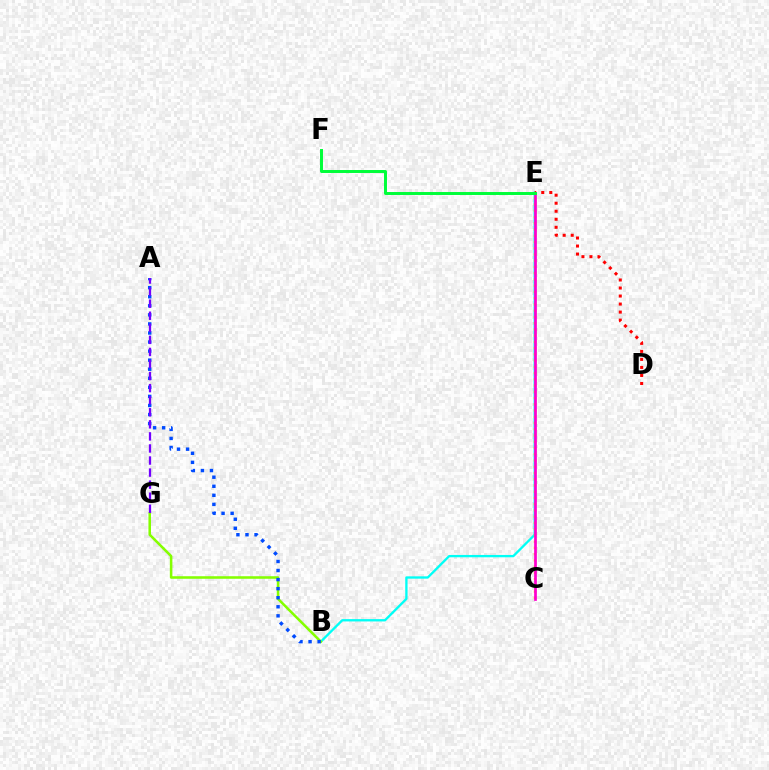{('B', 'E'): [{'color': '#00fff6', 'line_style': 'solid', 'thickness': 1.67}], ('C', 'E'): [{'color': '#ffbd00', 'line_style': 'dotted', 'thickness': 1.7}, {'color': '#ff00cf', 'line_style': 'solid', 'thickness': 1.96}], ('D', 'E'): [{'color': '#ff0000', 'line_style': 'dotted', 'thickness': 2.18}], ('B', 'G'): [{'color': '#84ff00', 'line_style': 'solid', 'thickness': 1.84}], ('A', 'B'): [{'color': '#004bff', 'line_style': 'dotted', 'thickness': 2.46}], ('A', 'G'): [{'color': '#7200ff', 'line_style': 'dashed', 'thickness': 1.64}], ('E', 'F'): [{'color': '#00ff39', 'line_style': 'solid', 'thickness': 2.14}]}